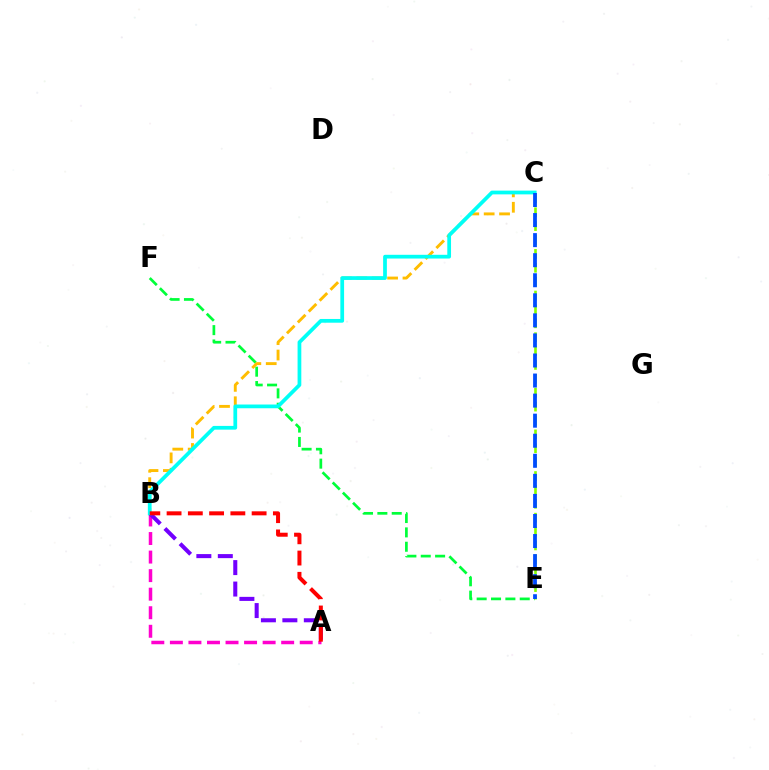{('A', 'B'): [{'color': '#ff00cf', 'line_style': 'dashed', 'thickness': 2.52}, {'color': '#7200ff', 'line_style': 'dashed', 'thickness': 2.91}, {'color': '#ff0000', 'line_style': 'dashed', 'thickness': 2.89}], ('E', 'F'): [{'color': '#00ff39', 'line_style': 'dashed', 'thickness': 1.95}], ('C', 'E'): [{'color': '#84ff00', 'line_style': 'dashed', 'thickness': 1.89}, {'color': '#004bff', 'line_style': 'dashed', 'thickness': 2.73}], ('B', 'C'): [{'color': '#ffbd00', 'line_style': 'dashed', 'thickness': 2.09}, {'color': '#00fff6', 'line_style': 'solid', 'thickness': 2.69}]}